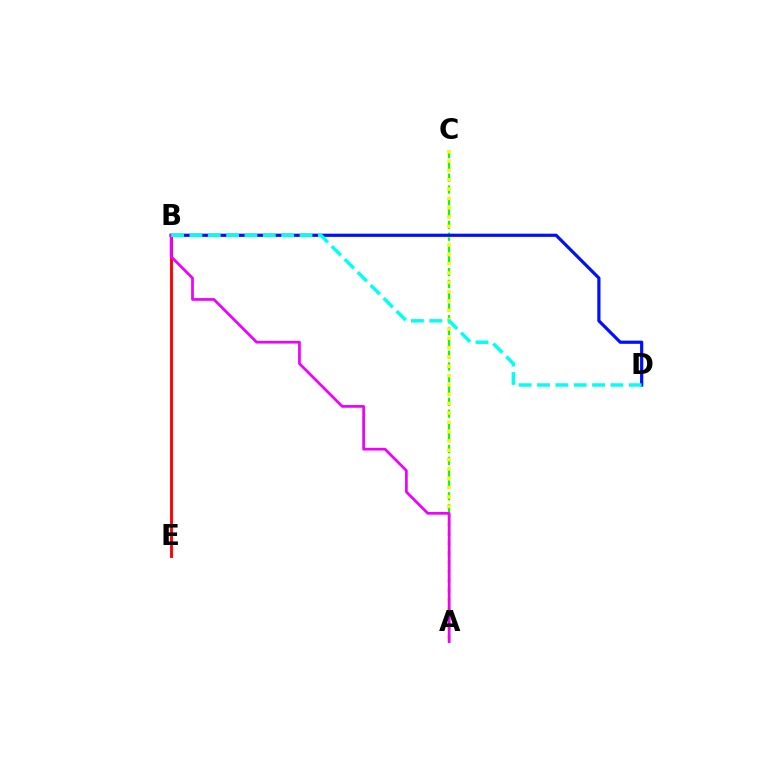{('A', 'C'): [{'color': '#08ff00', 'line_style': 'dashed', 'thickness': 1.6}, {'color': '#fcf500', 'line_style': 'dotted', 'thickness': 2.53}], ('B', 'E'): [{'color': '#ff0000', 'line_style': 'solid', 'thickness': 2.07}], ('B', 'D'): [{'color': '#0010ff', 'line_style': 'solid', 'thickness': 2.3}, {'color': '#00fff6', 'line_style': 'dashed', 'thickness': 2.49}], ('A', 'B'): [{'color': '#ee00ff', 'line_style': 'solid', 'thickness': 1.96}]}